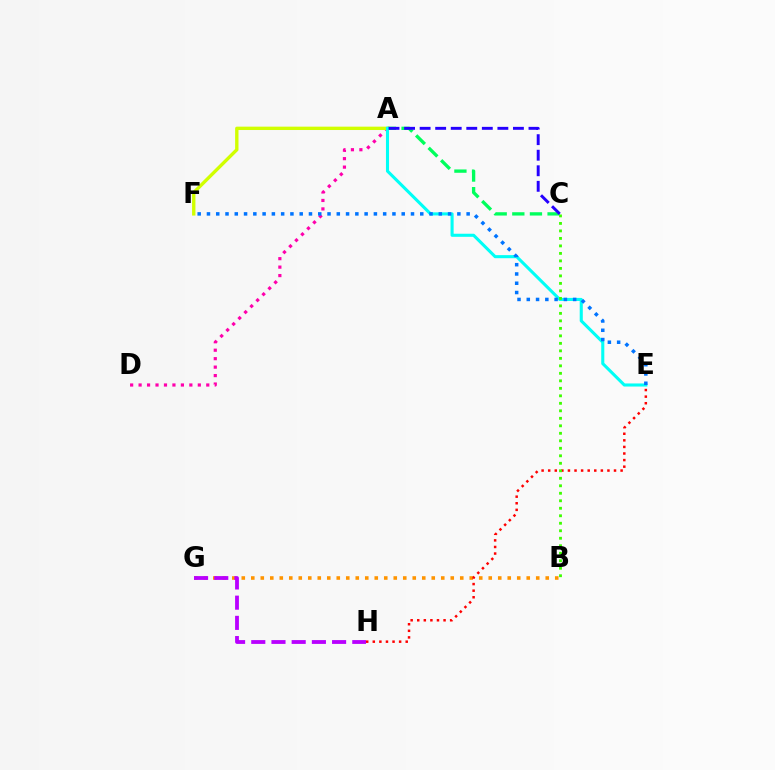{('A', 'D'): [{'color': '#ff00ac', 'line_style': 'dotted', 'thickness': 2.3}], ('A', 'F'): [{'color': '#d1ff00', 'line_style': 'solid', 'thickness': 2.42}], ('A', 'C'): [{'color': '#00ff5c', 'line_style': 'dashed', 'thickness': 2.39}, {'color': '#2500ff', 'line_style': 'dashed', 'thickness': 2.11}], ('B', 'G'): [{'color': '#ff9400', 'line_style': 'dotted', 'thickness': 2.58}], ('A', 'E'): [{'color': '#00fff6', 'line_style': 'solid', 'thickness': 2.22}], ('G', 'H'): [{'color': '#b900ff', 'line_style': 'dashed', 'thickness': 2.74}], ('E', 'F'): [{'color': '#0074ff', 'line_style': 'dotted', 'thickness': 2.52}], ('E', 'H'): [{'color': '#ff0000', 'line_style': 'dotted', 'thickness': 1.79}], ('B', 'C'): [{'color': '#3dff00', 'line_style': 'dotted', 'thickness': 2.04}]}